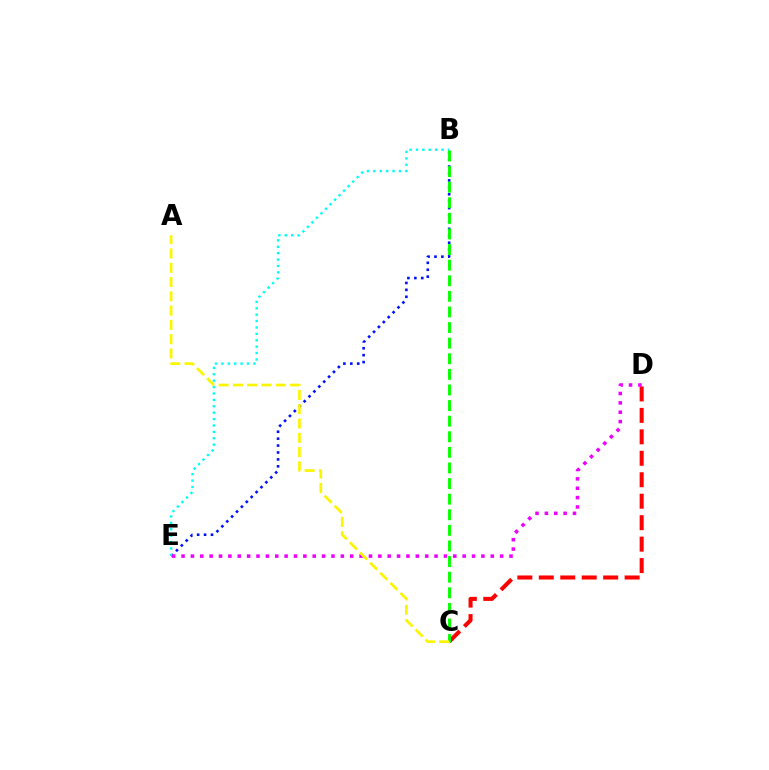{('B', 'E'): [{'color': '#0010ff', 'line_style': 'dotted', 'thickness': 1.88}, {'color': '#00fff6', 'line_style': 'dotted', 'thickness': 1.74}], ('C', 'D'): [{'color': '#ff0000', 'line_style': 'dashed', 'thickness': 2.92}], ('D', 'E'): [{'color': '#ee00ff', 'line_style': 'dotted', 'thickness': 2.55}], ('B', 'C'): [{'color': '#08ff00', 'line_style': 'dashed', 'thickness': 2.12}], ('A', 'C'): [{'color': '#fcf500', 'line_style': 'dashed', 'thickness': 1.94}]}